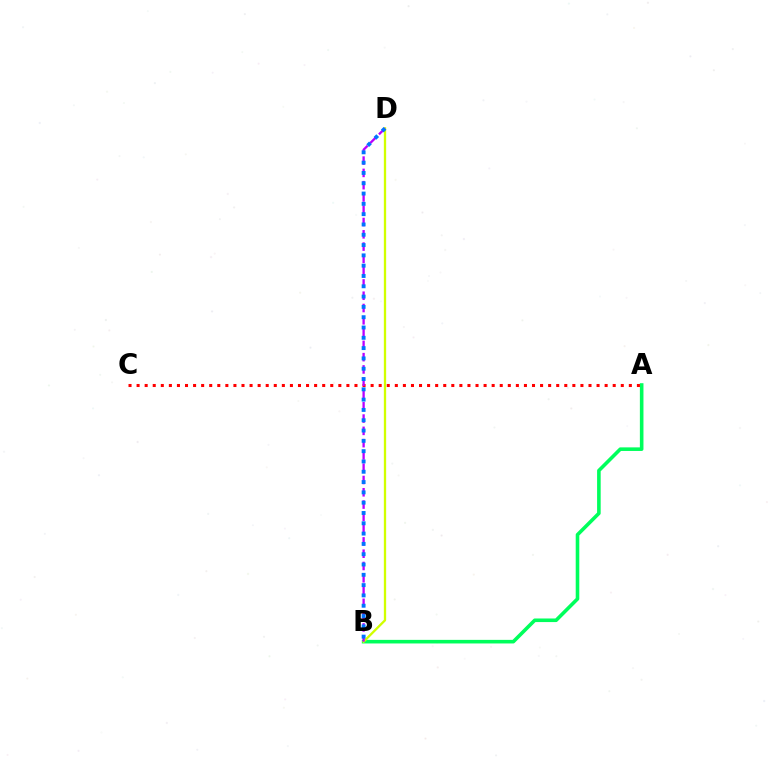{('A', 'B'): [{'color': '#00ff5c', 'line_style': 'solid', 'thickness': 2.58}], ('A', 'C'): [{'color': '#ff0000', 'line_style': 'dotted', 'thickness': 2.19}], ('B', 'D'): [{'color': '#d1ff00', 'line_style': 'solid', 'thickness': 1.66}, {'color': '#b900ff', 'line_style': 'dashed', 'thickness': 1.67}, {'color': '#0074ff', 'line_style': 'dotted', 'thickness': 2.8}]}